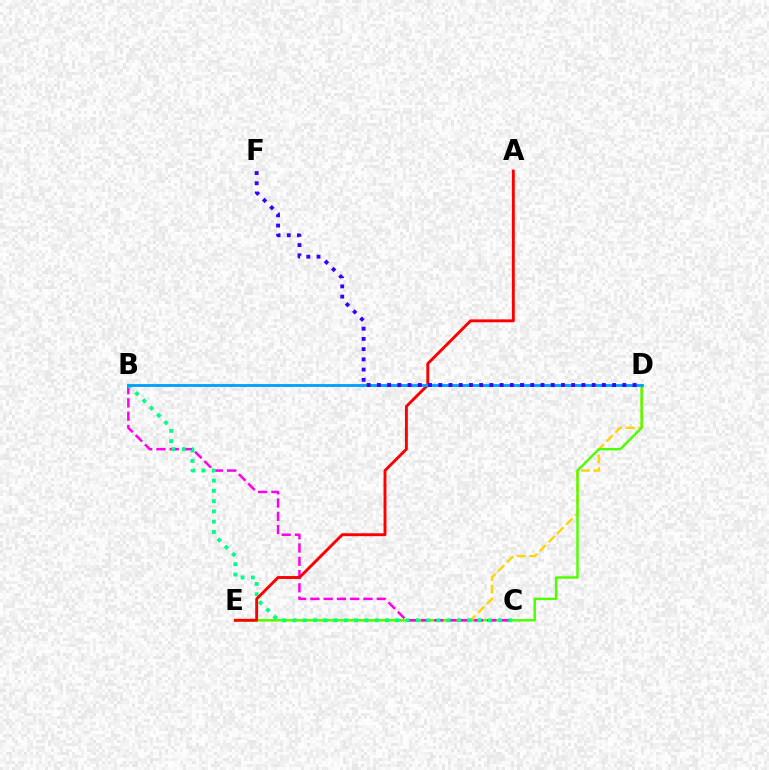{('D', 'E'): [{'color': '#ffd500', 'line_style': 'dashed', 'thickness': 1.7}, {'color': '#4fff00', 'line_style': 'solid', 'thickness': 1.76}], ('B', 'C'): [{'color': '#ff00ed', 'line_style': 'dashed', 'thickness': 1.8}, {'color': '#00ff86', 'line_style': 'dotted', 'thickness': 2.79}], ('A', 'E'): [{'color': '#ff0000', 'line_style': 'solid', 'thickness': 2.08}], ('B', 'D'): [{'color': '#009eff', 'line_style': 'solid', 'thickness': 2.03}], ('D', 'F'): [{'color': '#3700ff', 'line_style': 'dotted', 'thickness': 2.78}]}